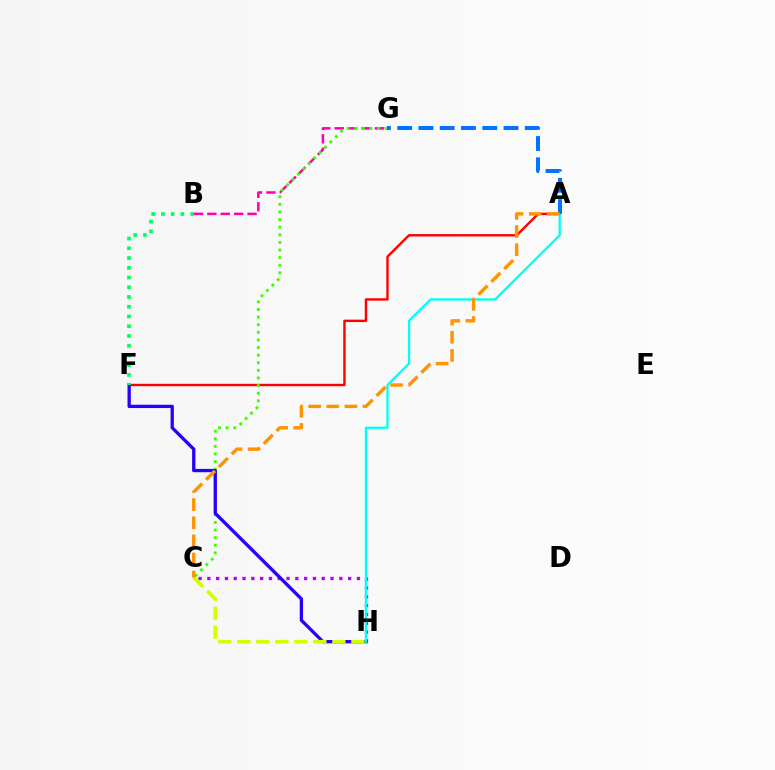{('A', 'F'): [{'color': '#ff0000', 'line_style': 'solid', 'thickness': 1.73}], ('C', 'H'): [{'color': '#b900ff', 'line_style': 'dotted', 'thickness': 2.39}, {'color': '#d1ff00', 'line_style': 'dashed', 'thickness': 2.58}], ('B', 'G'): [{'color': '#ff00ac', 'line_style': 'dashed', 'thickness': 1.82}], ('C', 'G'): [{'color': '#3dff00', 'line_style': 'dotted', 'thickness': 2.07}], ('F', 'H'): [{'color': '#2500ff', 'line_style': 'solid', 'thickness': 2.38}], ('A', 'H'): [{'color': '#00fff6', 'line_style': 'solid', 'thickness': 1.66}], ('A', 'G'): [{'color': '#0074ff', 'line_style': 'dashed', 'thickness': 2.89}], ('B', 'F'): [{'color': '#00ff5c', 'line_style': 'dotted', 'thickness': 2.65}], ('A', 'C'): [{'color': '#ff9400', 'line_style': 'dashed', 'thickness': 2.46}]}